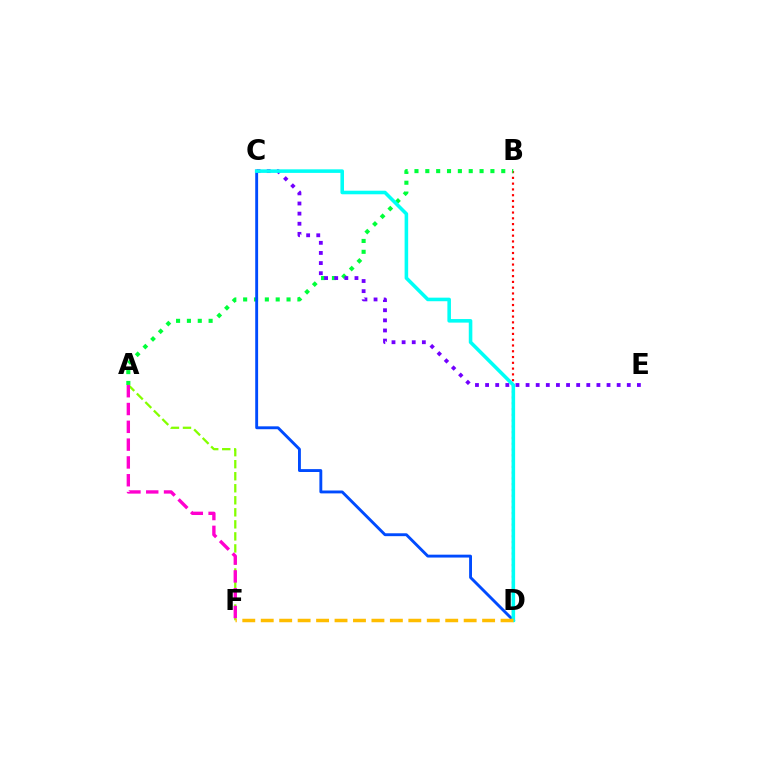{('B', 'D'): [{'color': '#ff0000', 'line_style': 'dotted', 'thickness': 1.57}], ('A', 'B'): [{'color': '#00ff39', 'line_style': 'dotted', 'thickness': 2.95}], ('C', 'D'): [{'color': '#004bff', 'line_style': 'solid', 'thickness': 2.08}, {'color': '#00fff6', 'line_style': 'solid', 'thickness': 2.57}], ('C', 'E'): [{'color': '#7200ff', 'line_style': 'dotted', 'thickness': 2.75}], ('A', 'F'): [{'color': '#84ff00', 'line_style': 'dashed', 'thickness': 1.63}, {'color': '#ff00cf', 'line_style': 'dashed', 'thickness': 2.42}], ('D', 'F'): [{'color': '#ffbd00', 'line_style': 'dashed', 'thickness': 2.51}]}